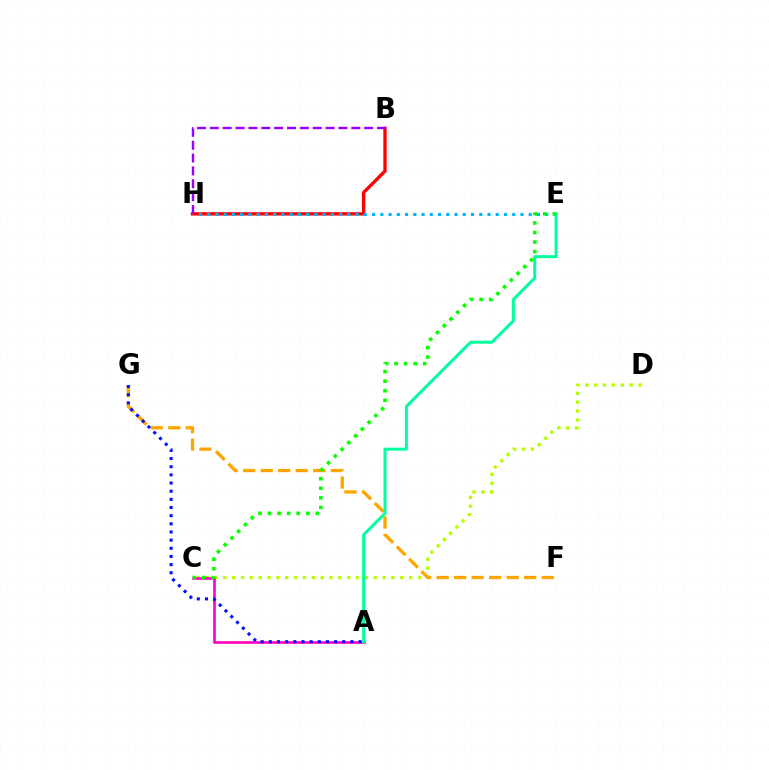{('C', 'D'): [{'color': '#b3ff00', 'line_style': 'dotted', 'thickness': 2.4}], ('B', 'H'): [{'color': '#ff0000', 'line_style': 'solid', 'thickness': 2.41}, {'color': '#9b00ff', 'line_style': 'dashed', 'thickness': 1.75}], ('A', 'C'): [{'color': '#ff00bd', 'line_style': 'solid', 'thickness': 1.89}], ('E', 'H'): [{'color': '#00b5ff', 'line_style': 'dotted', 'thickness': 2.24}], ('F', 'G'): [{'color': '#ffa500', 'line_style': 'dashed', 'thickness': 2.38}], ('A', 'E'): [{'color': '#00ff9d', 'line_style': 'solid', 'thickness': 2.15}], ('A', 'G'): [{'color': '#0010ff', 'line_style': 'dotted', 'thickness': 2.22}], ('C', 'E'): [{'color': '#08ff00', 'line_style': 'dotted', 'thickness': 2.59}]}